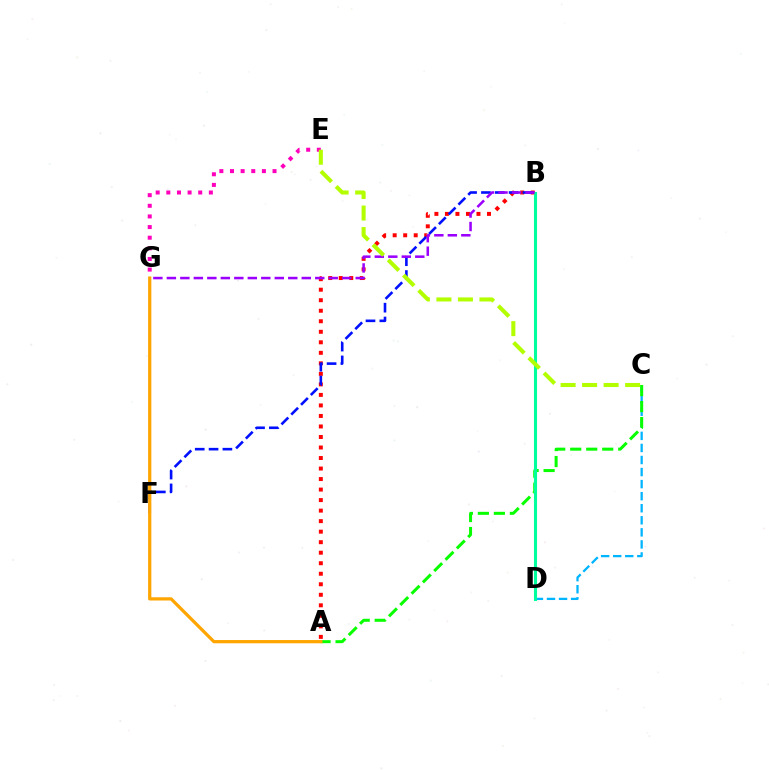{('C', 'D'): [{'color': '#00b5ff', 'line_style': 'dashed', 'thickness': 1.64}], ('A', 'B'): [{'color': '#ff0000', 'line_style': 'dotted', 'thickness': 2.86}], ('E', 'G'): [{'color': '#ff00bd', 'line_style': 'dotted', 'thickness': 2.89}], ('B', 'F'): [{'color': '#0010ff', 'line_style': 'dashed', 'thickness': 1.88}], ('A', 'C'): [{'color': '#08ff00', 'line_style': 'dashed', 'thickness': 2.17}], ('B', 'D'): [{'color': '#00ff9d', 'line_style': 'solid', 'thickness': 2.22}], ('B', 'G'): [{'color': '#9b00ff', 'line_style': 'dashed', 'thickness': 1.83}], ('A', 'G'): [{'color': '#ffa500', 'line_style': 'solid', 'thickness': 2.33}], ('C', 'E'): [{'color': '#b3ff00', 'line_style': 'dashed', 'thickness': 2.92}]}